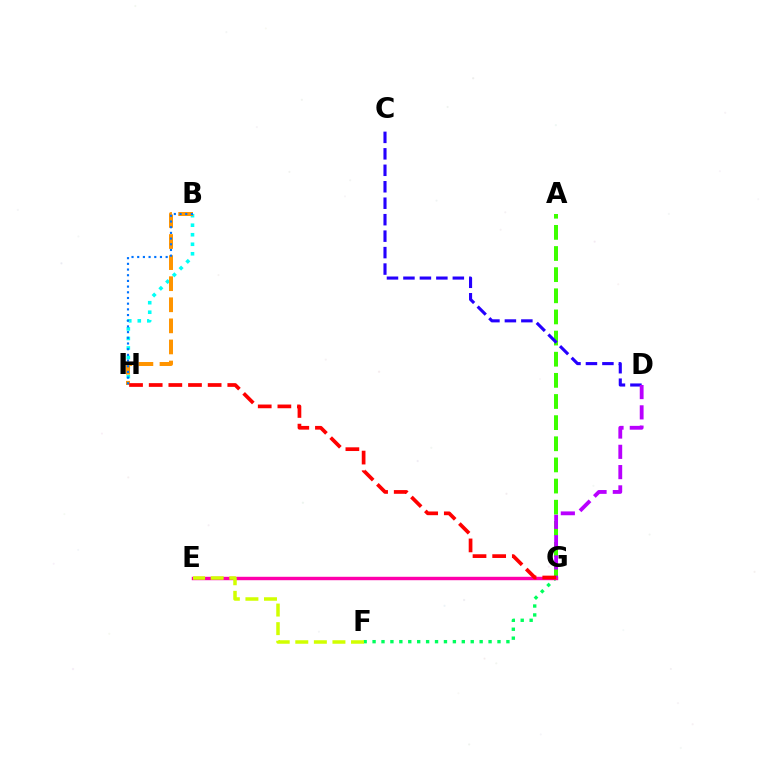{('F', 'G'): [{'color': '#00ff5c', 'line_style': 'dotted', 'thickness': 2.42}], ('A', 'G'): [{'color': '#3dff00', 'line_style': 'dashed', 'thickness': 2.87}], ('B', 'H'): [{'color': '#00fff6', 'line_style': 'dotted', 'thickness': 2.59}, {'color': '#ff9400', 'line_style': 'dashed', 'thickness': 2.86}, {'color': '#0074ff', 'line_style': 'dotted', 'thickness': 1.55}], ('E', 'G'): [{'color': '#ff00ac', 'line_style': 'solid', 'thickness': 2.46}], ('C', 'D'): [{'color': '#2500ff', 'line_style': 'dashed', 'thickness': 2.24}], ('E', 'F'): [{'color': '#d1ff00', 'line_style': 'dashed', 'thickness': 2.52}], ('D', 'G'): [{'color': '#b900ff', 'line_style': 'dashed', 'thickness': 2.76}], ('G', 'H'): [{'color': '#ff0000', 'line_style': 'dashed', 'thickness': 2.67}]}